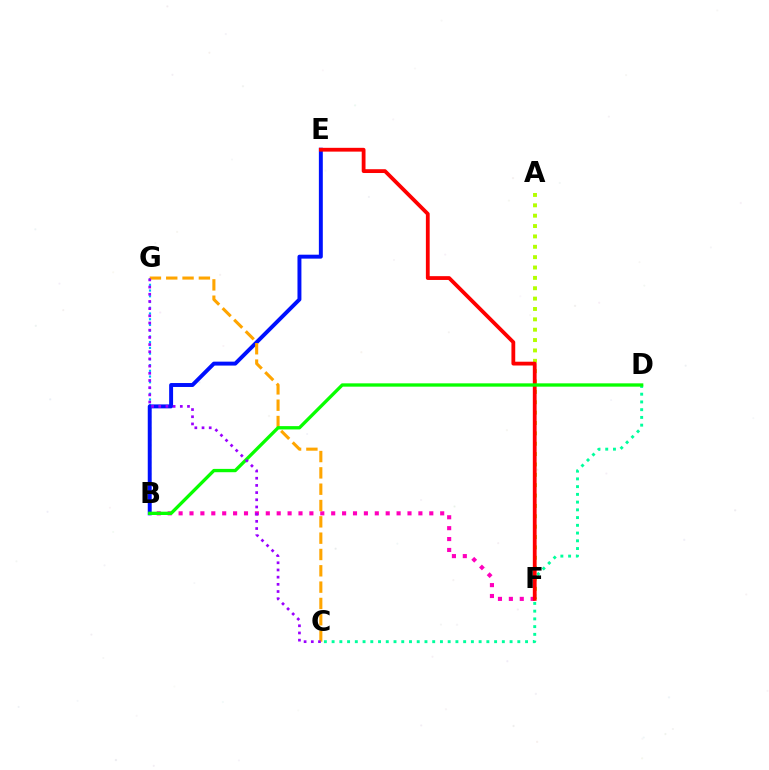{('B', 'G'): [{'color': '#00b5ff', 'line_style': 'dotted', 'thickness': 1.56}], ('C', 'D'): [{'color': '#00ff9d', 'line_style': 'dotted', 'thickness': 2.1}], ('B', 'F'): [{'color': '#ff00bd', 'line_style': 'dotted', 'thickness': 2.96}], ('B', 'E'): [{'color': '#0010ff', 'line_style': 'solid', 'thickness': 2.83}], ('C', 'G'): [{'color': '#ffa500', 'line_style': 'dashed', 'thickness': 2.22}, {'color': '#9b00ff', 'line_style': 'dotted', 'thickness': 1.95}], ('A', 'F'): [{'color': '#b3ff00', 'line_style': 'dotted', 'thickness': 2.82}], ('E', 'F'): [{'color': '#ff0000', 'line_style': 'solid', 'thickness': 2.74}], ('B', 'D'): [{'color': '#08ff00', 'line_style': 'solid', 'thickness': 2.39}]}